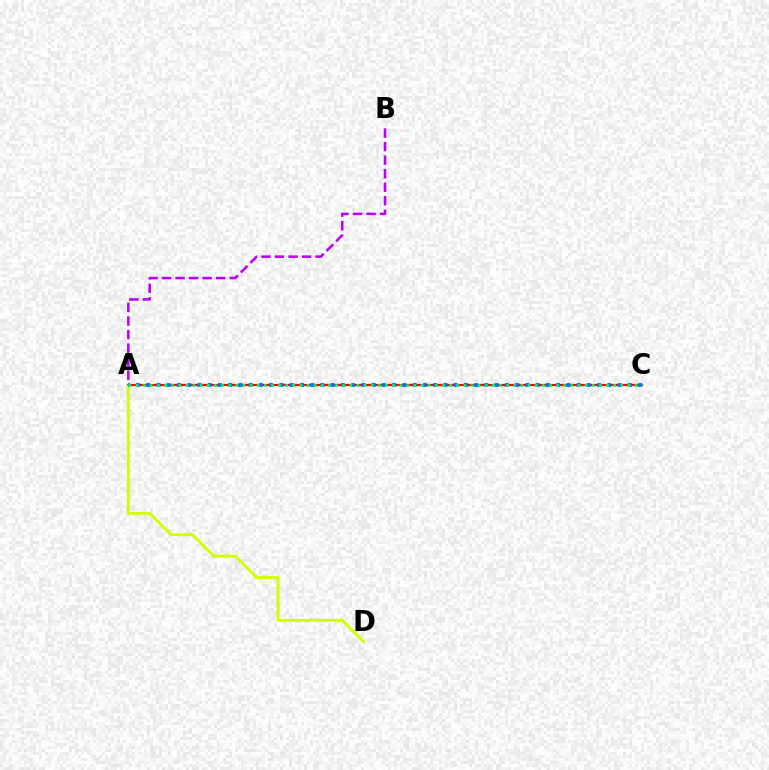{('A', 'C'): [{'color': '#ff0000', 'line_style': 'solid', 'thickness': 1.6}, {'color': '#0074ff', 'line_style': 'dotted', 'thickness': 2.78}, {'color': '#00ff5c', 'line_style': 'dotted', 'thickness': 1.94}], ('A', 'D'): [{'color': '#d1ff00', 'line_style': 'solid', 'thickness': 2.08}], ('A', 'B'): [{'color': '#b900ff', 'line_style': 'dashed', 'thickness': 1.84}]}